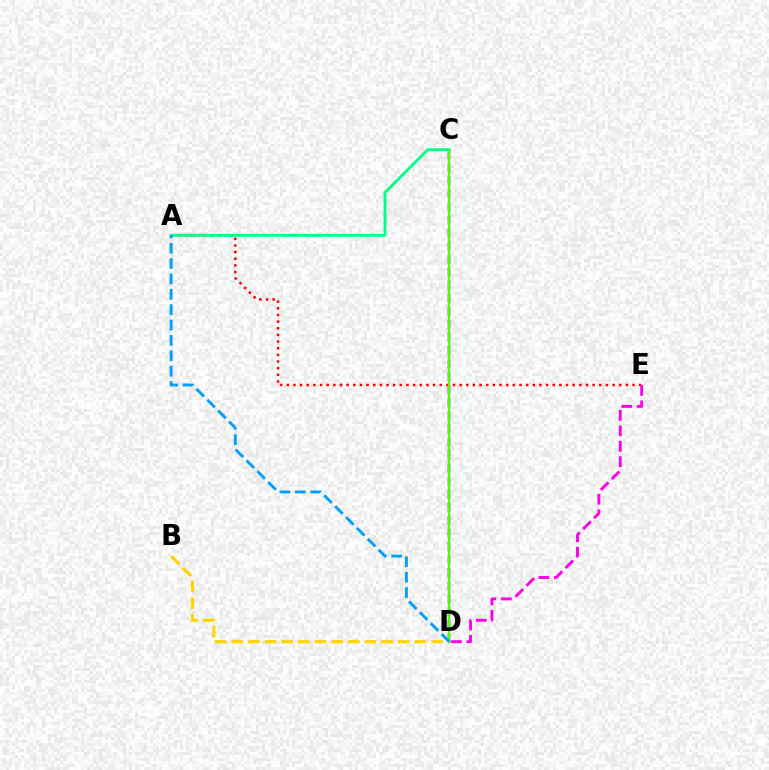{('C', 'D'): [{'color': '#3700ff', 'line_style': 'dashed', 'thickness': 1.78}, {'color': '#4fff00', 'line_style': 'solid', 'thickness': 1.68}], ('A', 'E'): [{'color': '#ff0000', 'line_style': 'dotted', 'thickness': 1.81}], ('D', 'E'): [{'color': '#ff00ed', 'line_style': 'dashed', 'thickness': 2.1}], ('B', 'D'): [{'color': '#ffd500', 'line_style': 'dashed', 'thickness': 2.26}], ('A', 'C'): [{'color': '#00ff86', 'line_style': 'solid', 'thickness': 2.06}], ('A', 'D'): [{'color': '#009eff', 'line_style': 'dashed', 'thickness': 2.09}]}